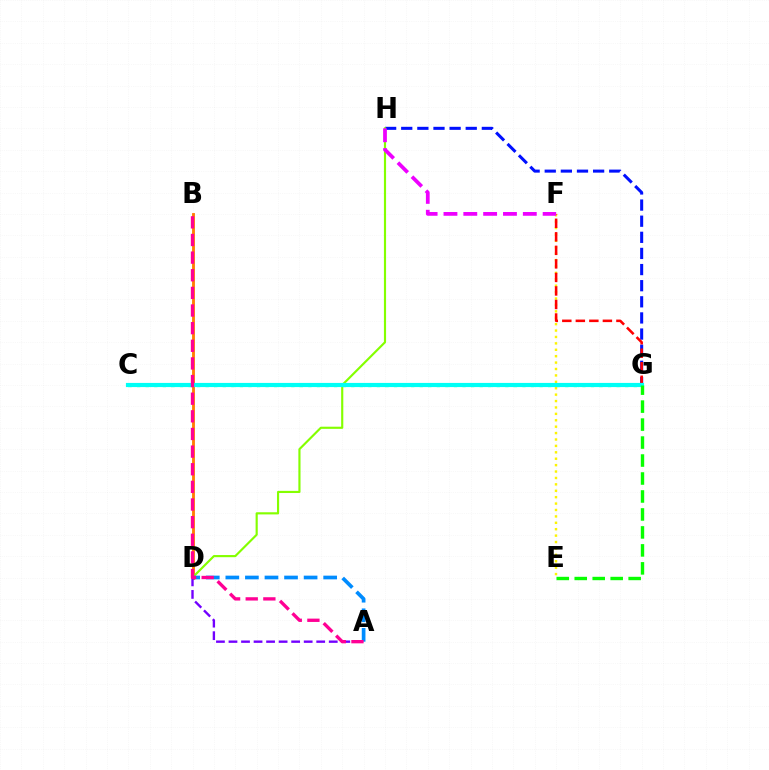{('E', 'F'): [{'color': '#fcf500', 'line_style': 'dotted', 'thickness': 1.74}], ('G', 'H'): [{'color': '#0010ff', 'line_style': 'dashed', 'thickness': 2.19}], ('F', 'G'): [{'color': '#ff0000', 'line_style': 'dashed', 'thickness': 1.84}], ('B', 'D'): [{'color': '#ff7c00', 'line_style': 'solid', 'thickness': 2.05}], ('D', 'H'): [{'color': '#84ff00', 'line_style': 'solid', 'thickness': 1.55}], ('F', 'H'): [{'color': '#ee00ff', 'line_style': 'dashed', 'thickness': 2.69}], ('C', 'G'): [{'color': '#00ff74', 'line_style': 'dotted', 'thickness': 2.33}, {'color': '#00fff6', 'line_style': 'solid', 'thickness': 3.0}], ('A', 'D'): [{'color': '#008cff', 'line_style': 'dashed', 'thickness': 2.66}, {'color': '#7200ff', 'line_style': 'dashed', 'thickness': 1.7}], ('A', 'B'): [{'color': '#ff0094', 'line_style': 'dashed', 'thickness': 2.4}], ('E', 'G'): [{'color': '#08ff00', 'line_style': 'dashed', 'thickness': 2.44}]}